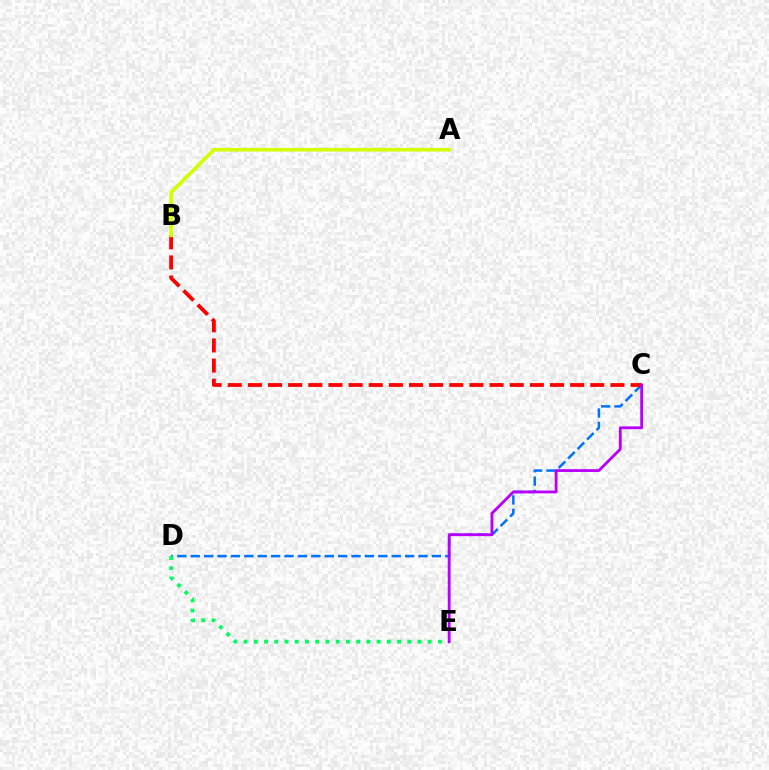{('C', 'D'): [{'color': '#0074ff', 'line_style': 'dashed', 'thickness': 1.82}], ('D', 'E'): [{'color': '#00ff5c', 'line_style': 'dotted', 'thickness': 2.78}], ('B', 'C'): [{'color': '#ff0000', 'line_style': 'dashed', 'thickness': 2.74}], ('C', 'E'): [{'color': '#b900ff', 'line_style': 'solid', 'thickness': 2.04}], ('A', 'B'): [{'color': '#d1ff00', 'line_style': 'solid', 'thickness': 2.64}]}